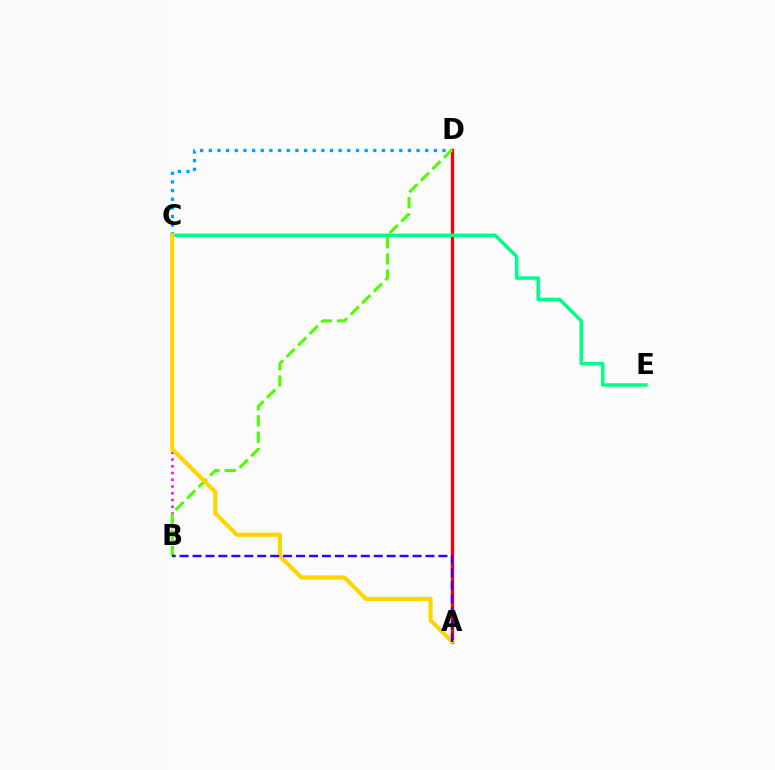{('C', 'D'): [{'color': '#009eff', 'line_style': 'dotted', 'thickness': 2.35}], ('B', 'C'): [{'color': '#ff00ed', 'line_style': 'dotted', 'thickness': 1.83}], ('A', 'D'): [{'color': '#ff0000', 'line_style': 'solid', 'thickness': 2.37}], ('B', 'D'): [{'color': '#4fff00', 'line_style': 'dashed', 'thickness': 2.21}], ('C', 'E'): [{'color': '#00ff86', 'line_style': 'solid', 'thickness': 2.54}], ('A', 'C'): [{'color': '#ffd500', 'line_style': 'solid', 'thickness': 2.99}], ('A', 'B'): [{'color': '#3700ff', 'line_style': 'dashed', 'thickness': 1.76}]}